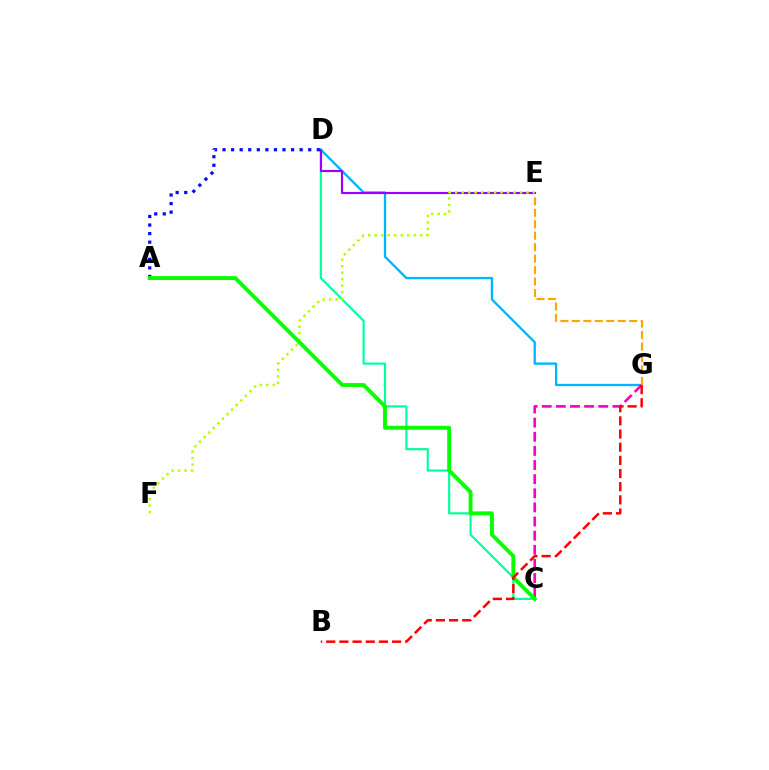{('D', 'G'): [{'color': '#00b5ff', 'line_style': 'solid', 'thickness': 1.67}], ('E', 'G'): [{'color': '#ffa500', 'line_style': 'dashed', 'thickness': 1.56}], ('C', 'D'): [{'color': '#00ff9d', 'line_style': 'solid', 'thickness': 1.56}], ('C', 'G'): [{'color': '#ff00bd', 'line_style': 'dashed', 'thickness': 1.92}], ('D', 'E'): [{'color': '#9b00ff', 'line_style': 'solid', 'thickness': 1.54}], ('A', 'D'): [{'color': '#0010ff', 'line_style': 'dotted', 'thickness': 2.33}], ('E', 'F'): [{'color': '#b3ff00', 'line_style': 'dotted', 'thickness': 1.76}], ('A', 'C'): [{'color': '#08ff00', 'line_style': 'solid', 'thickness': 2.81}], ('B', 'G'): [{'color': '#ff0000', 'line_style': 'dashed', 'thickness': 1.79}]}